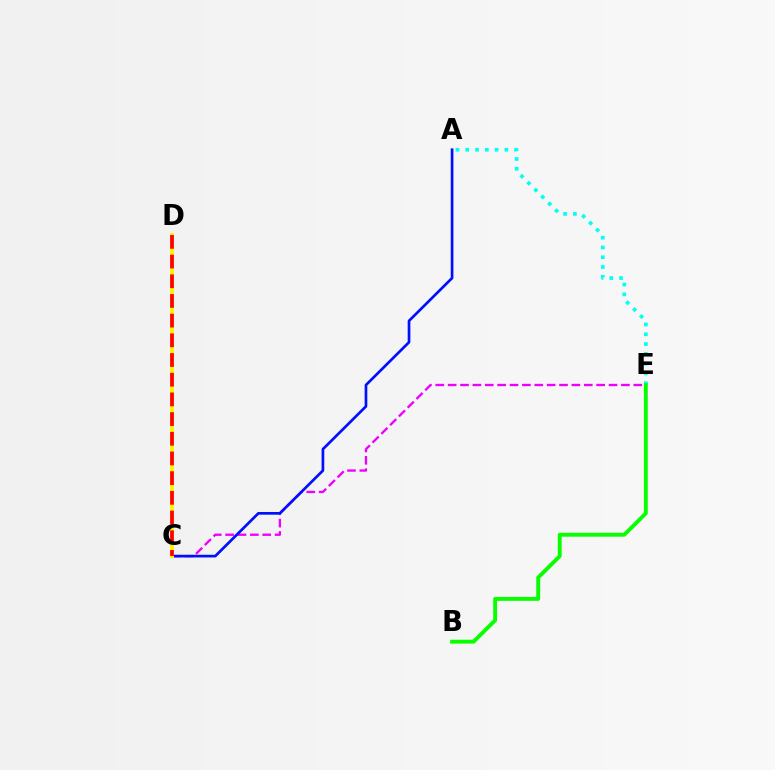{('A', 'E'): [{'color': '#00fff6', 'line_style': 'dotted', 'thickness': 2.66}], ('C', 'E'): [{'color': '#ee00ff', 'line_style': 'dashed', 'thickness': 1.68}], ('A', 'C'): [{'color': '#0010ff', 'line_style': 'solid', 'thickness': 1.94}], ('C', 'D'): [{'color': '#fcf500', 'line_style': 'solid', 'thickness': 2.83}, {'color': '#ff0000', 'line_style': 'dashed', 'thickness': 2.67}], ('B', 'E'): [{'color': '#08ff00', 'line_style': 'solid', 'thickness': 2.8}]}